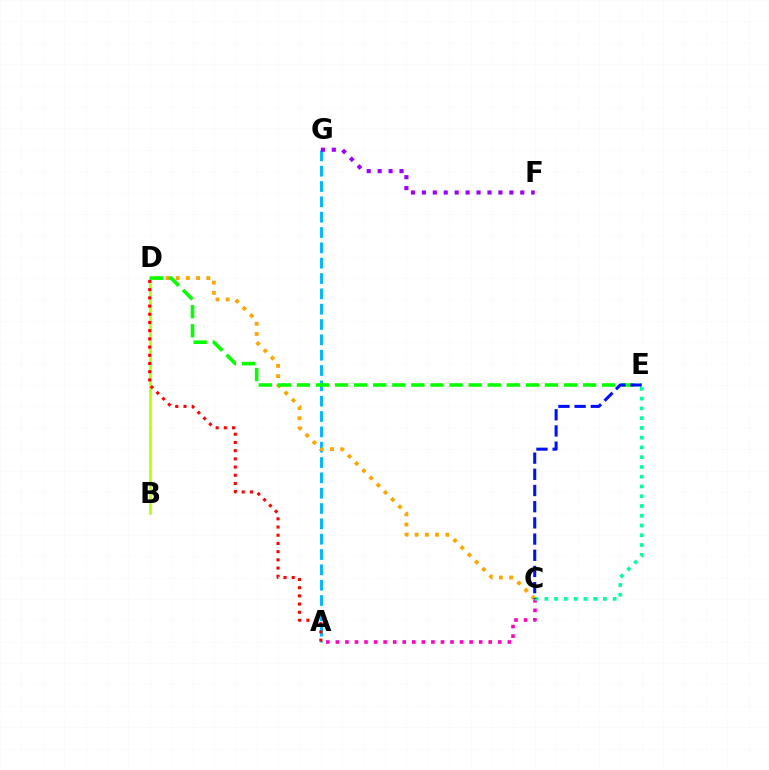{('A', 'G'): [{'color': '#00b5ff', 'line_style': 'dashed', 'thickness': 2.08}], ('A', 'C'): [{'color': '#ff00bd', 'line_style': 'dotted', 'thickness': 2.6}], ('B', 'D'): [{'color': '#b3ff00', 'line_style': 'solid', 'thickness': 1.89}], ('C', 'D'): [{'color': '#ffa500', 'line_style': 'dotted', 'thickness': 2.77}], ('C', 'E'): [{'color': '#00ff9d', 'line_style': 'dotted', 'thickness': 2.65}, {'color': '#0010ff', 'line_style': 'dashed', 'thickness': 2.2}], ('F', 'G'): [{'color': '#9b00ff', 'line_style': 'dotted', 'thickness': 2.97}], ('A', 'D'): [{'color': '#ff0000', 'line_style': 'dotted', 'thickness': 2.23}], ('D', 'E'): [{'color': '#08ff00', 'line_style': 'dashed', 'thickness': 2.59}]}